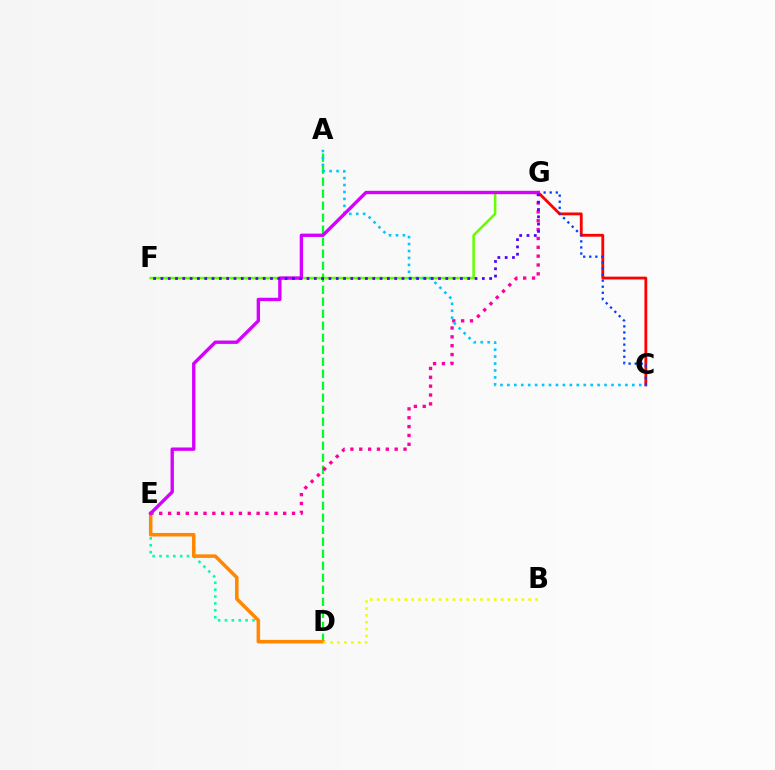{('C', 'G'): [{'color': '#ff0000', 'line_style': 'solid', 'thickness': 2.03}, {'color': '#003fff', 'line_style': 'dotted', 'thickness': 1.65}], ('A', 'D'): [{'color': '#00ff27', 'line_style': 'dashed', 'thickness': 1.63}], ('E', 'G'): [{'color': '#ff00a0', 'line_style': 'dotted', 'thickness': 2.41}, {'color': '#d600ff', 'line_style': 'solid', 'thickness': 2.42}], ('F', 'G'): [{'color': '#66ff00', 'line_style': 'solid', 'thickness': 1.84}, {'color': '#4f00ff', 'line_style': 'dotted', 'thickness': 1.98}], ('A', 'C'): [{'color': '#00c7ff', 'line_style': 'dotted', 'thickness': 1.89}], ('D', 'E'): [{'color': '#00ffaf', 'line_style': 'dotted', 'thickness': 1.87}, {'color': '#ff8800', 'line_style': 'solid', 'thickness': 2.54}], ('B', 'D'): [{'color': '#eeff00', 'line_style': 'dotted', 'thickness': 1.87}]}